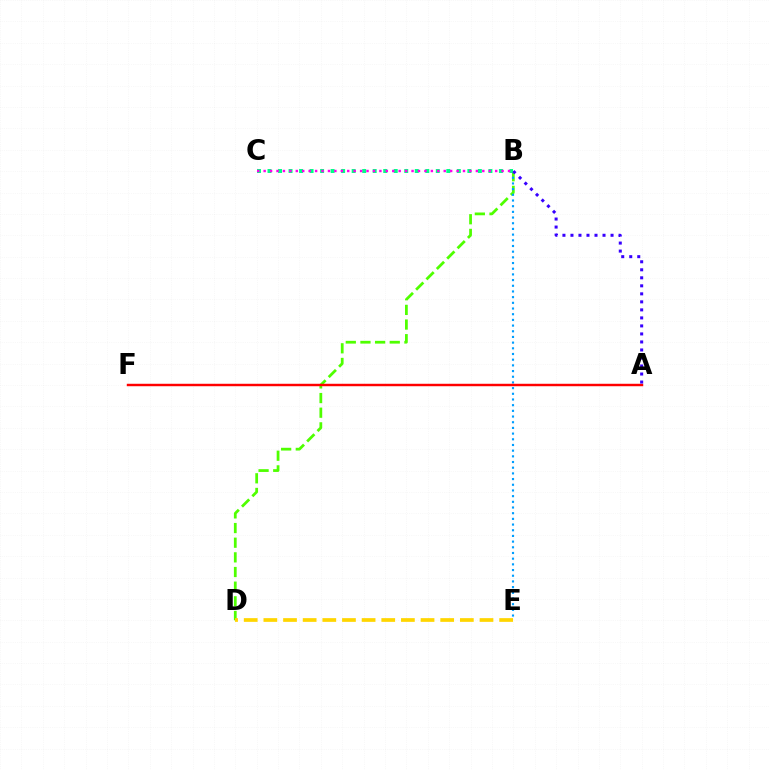{('B', 'D'): [{'color': '#4fff00', 'line_style': 'dashed', 'thickness': 1.99}], ('B', 'E'): [{'color': '#009eff', 'line_style': 'dotted', 'thickness': 1.54}], ('B', 'C'): [{'color': '#00ff86', 'line_style': 'dotted', 'thickness': 2.86}, {'color': '#ff00ed', 'line_style': 'dotted', 'thickness': 1.75}], ('A', 'F'): [{'color': '#ff0000', 'line_style': 'solid', 'thickness': 1.76}], ('D', 'E'): [{'color': '#ffd500', 'line_style': 'dashed', 'thickness': 2.67}], ('A', 'B'): [{'color': '#3700ff', 'line_style': 'dotted', 'thickness': 2.18}]}